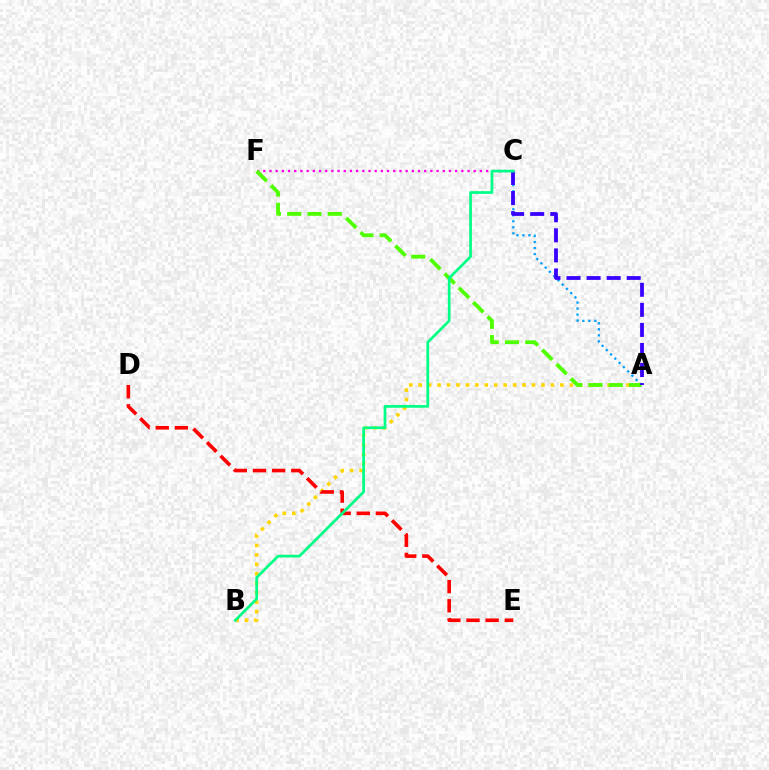{('A', 'C'): [{'color': '#009eff', 'line_style': 'dotted', 'thickness': 1.64}, {'color': '#3700ff', 'line_style': 'dashed', 'thickness': 2.73}], ('C', 'F'): [{'color': '#ff00ed', 'line_style': 'dotted', 'thickness': 1.68}], ('A', 'B'): [{'color': '#ffd500', 'line_style': 'dotted', 'thickness': 2.57}], ('D', 'E'): [{'color': '#ff0000', 'line_style': 'dashed', 'thickness': 2.6}], ('A', 'F'): [{'color': '#4fff00', 'line_style': 'dashed', 'thickness': 2.75}], ('B', 'C'): [{'color': '#00ff86', 'line_style': 'solid', 'thickness': 1.96}]}